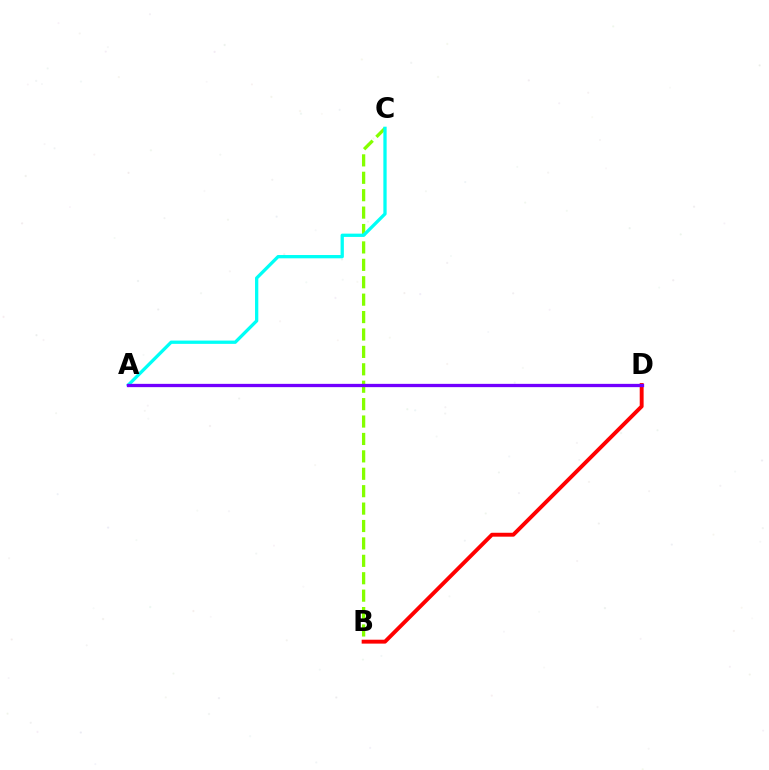{('B', 'C'): [{'color': '#84ff00', 'line_style': 'dashed', 'thickness': 2.37}], ('B', 'D'): [{'color': '#ff0000', 'line_style': 'solid', 'thickness': 2.81}], ('A', 'C'): [{'color': '#00fff6', 'line_style': 'solid', 'thickness': 2.37}], ('A', 'D'): [{'color': '#7200ff', 'line_style': 'solid', 'thickness': 2.37}]}